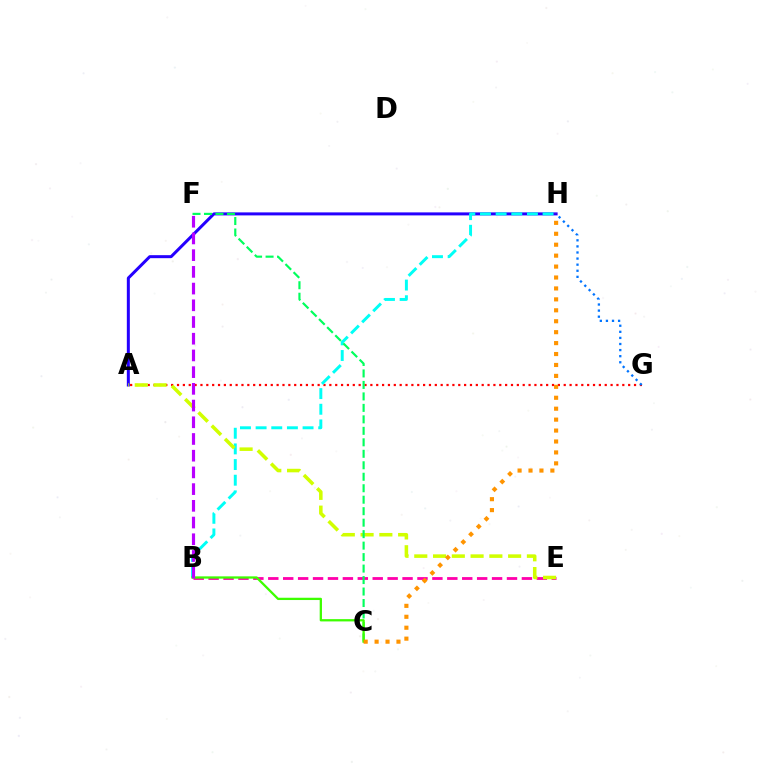{('B', 'E'): [{'color': '#ff00ac', 'line_style': 'dashed', 'thickness': 2.03}], ('A', 'H'): [{'color': '#2500ff', 'line_style': 'solid', 'thickness': 2.17}], ('A', 'G'): [{'color': '#ff0000', 'line_style': 'dotted', 'thickness': 1.59}], ('B', 'H'): [{'color': '#00fff6', 'line_style': 'dashed', 'thickness': 2.13}], ('A', 'E'): [{'color': '#d1ff00', 'line_style': 'dashed', 'thickness': 2.55}], ('G', 'H'): [{'color': '#0074ff', 'line_style': 'dotted', 'thickness': 1.65}], ('C', 'F'): [{'color': '#00ff5c', 'line_style': 'dashed', 'thickness': 1.56}], ('B', 'C'): [{'color': '#3dff00', 'line_style': 'solid', 'thickness': 1.64}], ('C', 'H'): [{'color': '#ff9400', 'line_style': 'dotted', 'thickness': 2.97}], ('B', 'F'): [{'color': '#b900ff', 'line_style': 'dashed', 'thickness': 2.27}]}